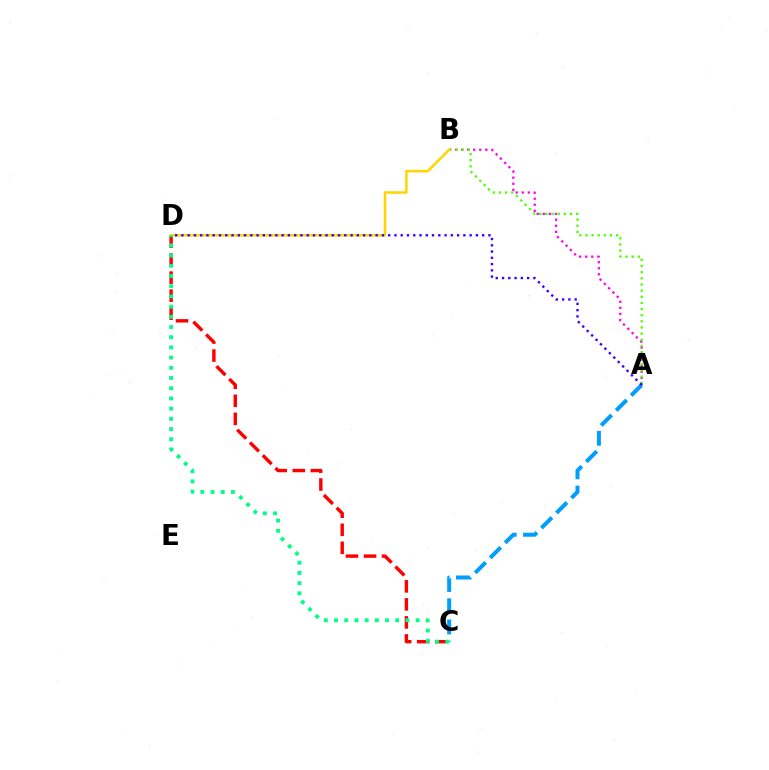{('A', 'B'): [{'color': '#ff00ed', 'line_style': 'dotted', 'thickness': 1.65}, {'color': '#4fff00', 'line_style': 'dotted', 'thickness': 1.67}], ('A', 'C'): [{'color': '#009eff', 'line_style': 'dashed', 'thickness': 2.88}], ('C', 'D'): [{'color': '#ff0000', 'line_style': 'dashed', 'thickness': 2.45}, {'color': '#00ff86', 'line_style': 'dotted', 'thickness': 2.77}], ('B', 'D'): [{'color': '#ffd500', 'line_style': 'solid', 'thickness': 1.82}], ('A', 'D'): [{'color': '#3700ff', 'line_style': 'dotted', 'thickness': 1.7}]}